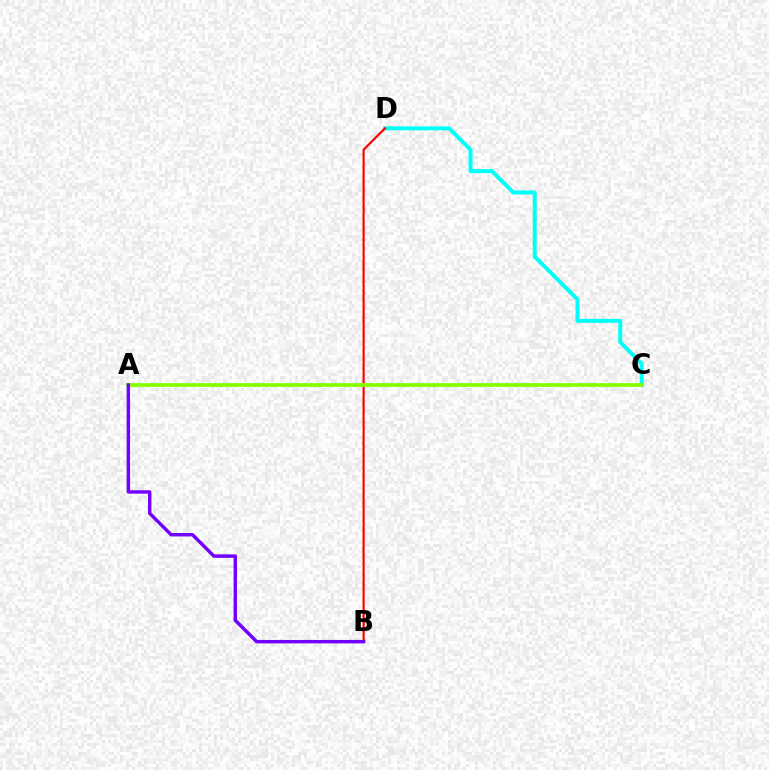{('C', 'D'): [{'color': '#00fff6', 'line_style': 'solid', 'thickness': 2.86}], ('B', 'D'): [{'color': '#ff0000', 'line_style': 'solid', 'thickness': 1.56}], ('A', 'C'): [{'color': '#84ff00', 'line_style': 'solid', 'thickness': 2.68}], ('A', 'B'): [{'color': '#7200ff', 'line_style': 'solid', 'thickness': 2.47}]}